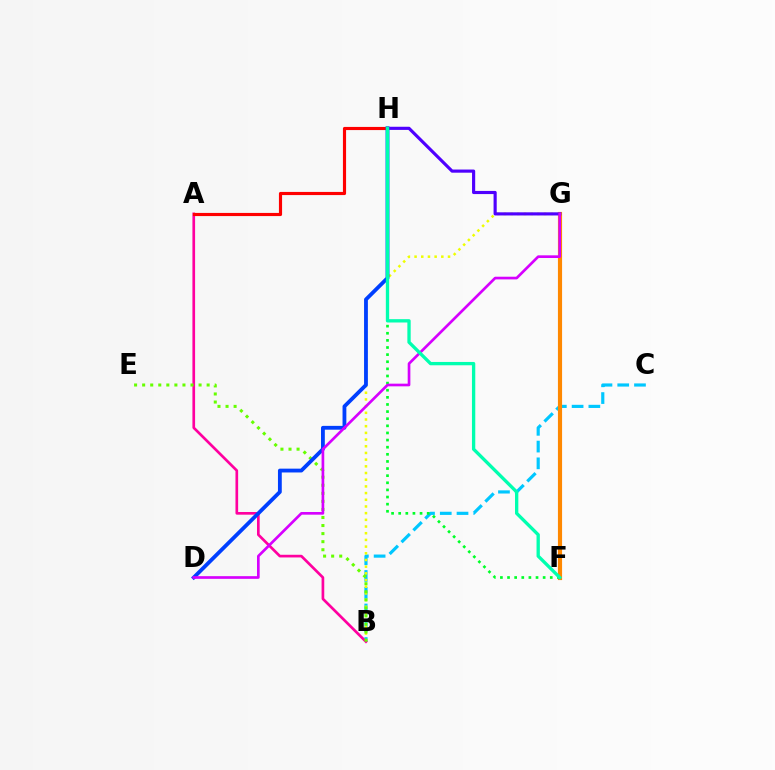{('B', 'C'): [{'color': '#00c7ff', 'line_style': 'dashed', 'thickness': 2.28}], ('F', 'G'): [{'color': '#ff8800', 'line_style': 'solid', 'thickness': 2.99}], ('F', 'H'): [{'color': '#00ff27', 'line_style': 'dotted', 'thickness': 1.93}, {'color': '#00ffaf', 'line_style': 'solid', 'thickness': 2.39}], ('B', 'G'): [{'color': '#eeff00', 'line_style': 'dotted', 'thickness': 1.82}], ('G', 'H'): [{'color': '#4f00ff', 'line_style': 'solid', 'thickness': 2.27}], ('A', 'B'): [{'color': '#ff00a0', 'line_style': 'solid', 'thickness': 1.93}], ('B', 'E'): [{'color': '#66ff00', 'line_style': 'dotted', 'thickness': 2.19}], ('A', 'H'): [{'color': '#ff0000', 'line_style': 'solid', 'thickness': 2.27}], ('D', 'H'): [{'color': '#003fff', 'line_style': 'solid', 'thickness': 2.75}], ('D', 'G'): [{'color': '#d600ff', 'line_style': 'solid', 'thickness': 1.93}]}